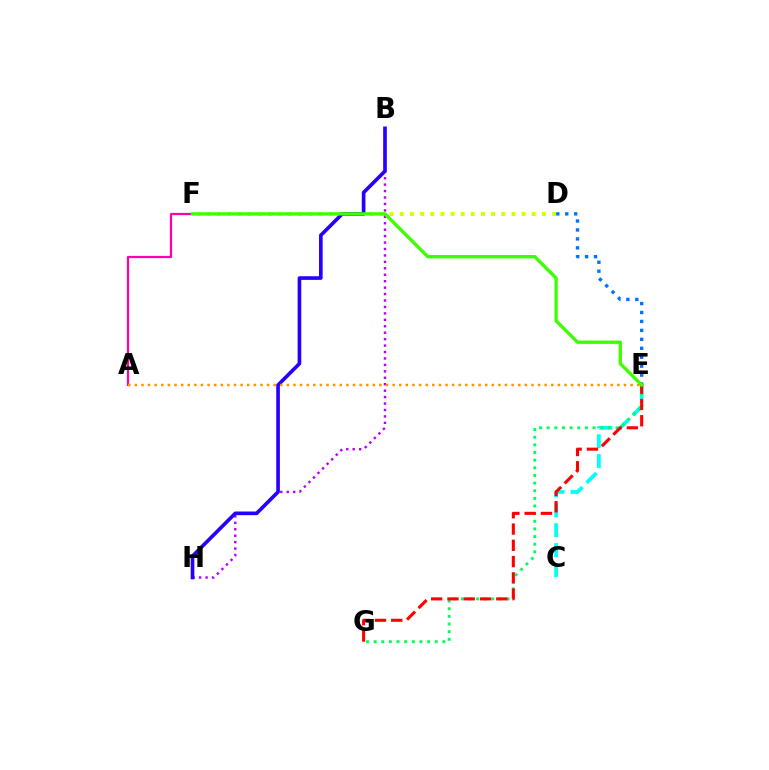{('C', 'E'): [{'color': '#00fff6', 'line_style': 'dashed', 'thickness': 2.7}], ('D', 'E'): [{'color': '#0074ff', 'line_style': 'dotted', 'thickness': 2.43}], ('B', 'H'): [{'color': '#b900ff', 'line_style': 'dotted', 'thickness': 1.75}, {'color': '#2500ff', 'line_style': 'solid', 'thickness': 2.62}], ('E', 'G'): [{'color': '#00ff5c', 'line_style': 'dotted', 'thickness': 2.08}, {'color': '#ff0000', 'line_style': 'dashed', 'thickness': 2.21}], ('D', 'F'): [{'color': '#d1ff00', 'line_style': 'dotted', 'thickness': 2.76}], ('A', 'F'): [{'color': '#ff00ac', 'line_style': 'solid', 'thickness': 1.6}], ('E', 'F'): [{'color': '#3dff00', 'line_style': 'solid', 'thickness': 2.4}], ('A', 'E'): [{'color': '#ff9400', 'line_style': 'dotted', 'thickness': 1.8}]}